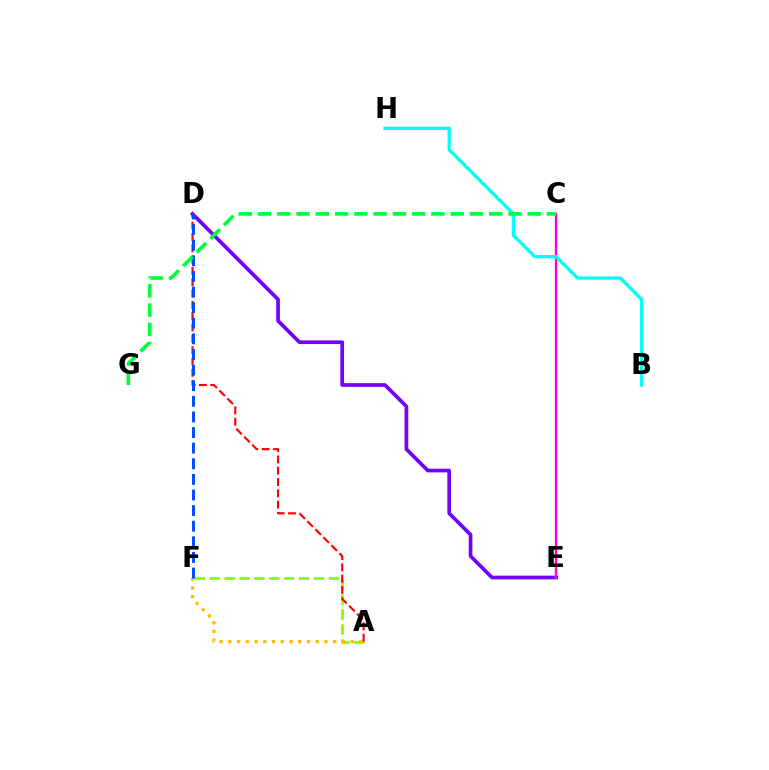{('A', 'F'): [{'color': '#84ff00', 'line_style': 'dashed', 'thickness': 2.02}, {'color': '#ffbd00', 'line_style': 'dotted', 'thickness': 2.37}], ('D', 'E'): [{'color': '#7200ff', 'line_style': 'solid', 'thickness': 2.66}], ('A', 'D'): [{'color': '#ff0000', 'line_style': 'dashed', 'thickness': 1.54}], ('C', 'E'): [{'color': '#ff00cf', 'line_style': 'solid', 'thickness': 1.68}], ('D', 'F'): [{'color': '#004bff', 'line_style': 'dashed', 'thickness': 2.12}], ('B', 'H'): [{'color': '#00fff6', 'line_style': 'solid', 'thickness': 2.35}], ('C', 'G'): [{'color': '#00ff39', 'line_style': 'dashed', 'thickness': 2.62}]}